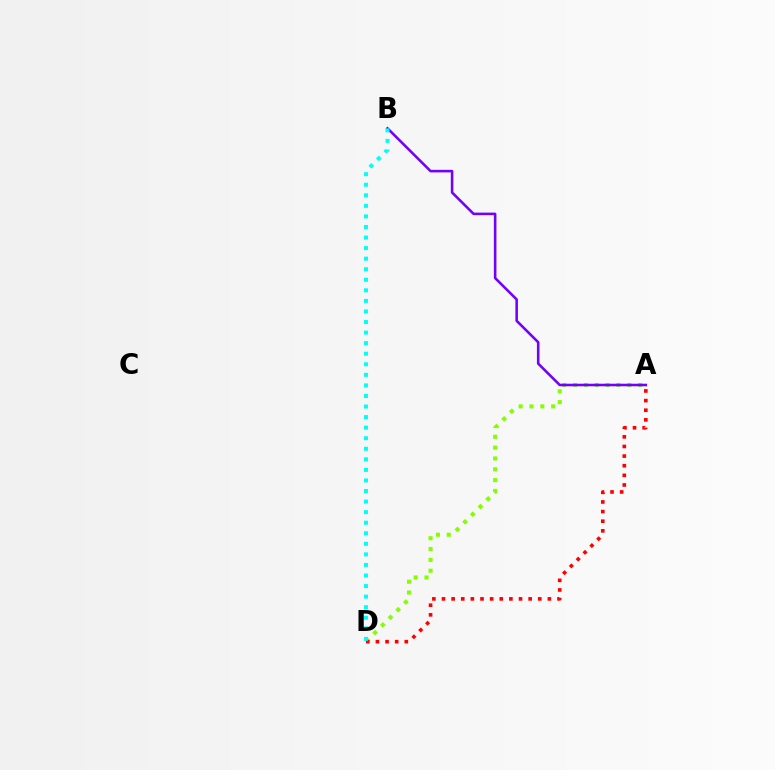{('A', 'D'): [{'color': '#84ff00', 'line_style': 'dotted', 'thickness': 2.94}, {'color': '#ff0000', 'line_style': 'dotted', 'thickness': 2.62}], ('A', 'B'): [{'color': '#7200ff', 'line_style': 'solid', 'thickness': 1.85}], ('B', 'D'): [{'color': '#00fff6', 'line_style': 'dotted', 'thickness': 2.87}]}